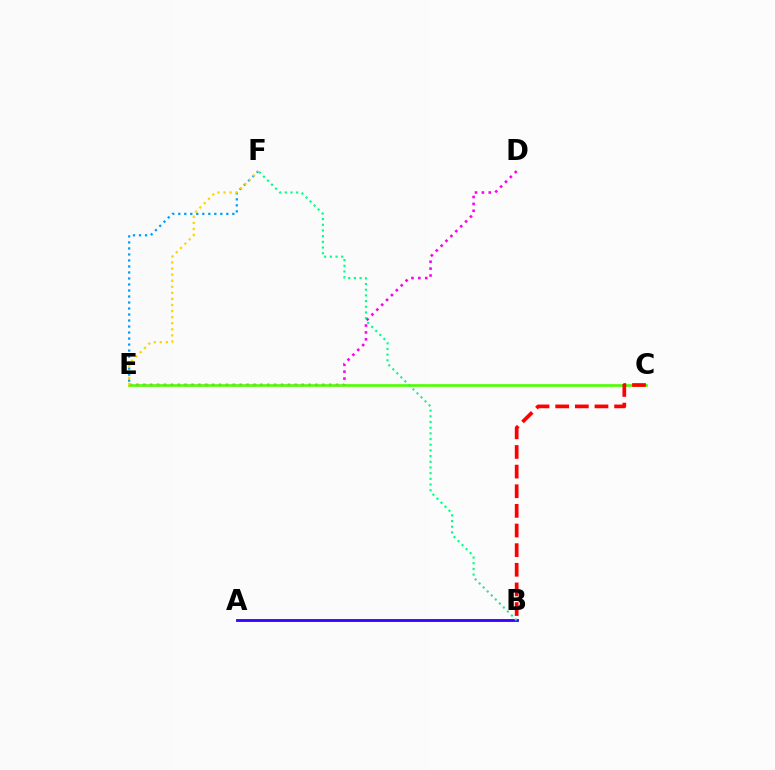{('D', 'E'): [{'color': '#ff00ed', 'line_style': 'dotted', 'thickness': 1.87}], ('C', 'E'): [{'color': '#4fff00', 'line_style': 'solid', 'thickness': 1.92}], ('B', 'C'): [{'color': '#ff0000', 'line_style': 'dashed', 'thickness': 2.67}], ('E', 'F'): [{'color': '#009eff', 'line_style': 'dotted', 'thickness': 1.63}, {'color': '#ffd500', 'line_style': 'dotted', 'thickness': 1.65}], ('A', 'B'): [{'color': '#3700ff', 'line_style': 'solid', 'thickness': 2.04}], ('B', 'F'): [{'color': '#00ff86', 'line_style': 'dotted', 'thickness': 1.54}]}